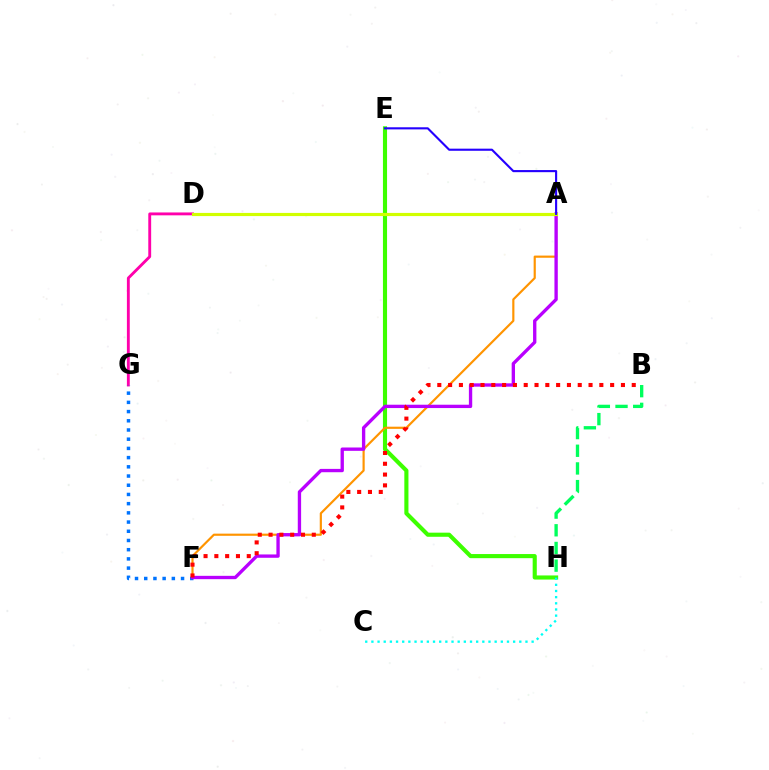{('D', 'G'): [{'color': '#ff00ac', 'line_style': 'solid', 'thickness': 2.07}], ('F', 'G'): [{'color': '#0074ff', 'line_style': 'dotted', 'thickness': 2.5}], ('E', 'H'): [{'color': '#3dff00', 'line_style': 'solid', 'thickness': 2.96}], ('A', 'F'): [{'color': '#ff9400', 'line_style': 'solid', 'thickness': 1.56}, {'color': '#b900ff', 'line_style': 'solid', 'thickness': 2.4}], ('B', 'F'): [{'color': '#ff0000', 'line_style': 'dotted', 'thickness': 2.93}], ('C', 'H'): [{'color': '#00fff6', 'line_style': 'dotted', 'thickness': 1.67}], ('A', 'D'): [{'color': '#d1ff00', 'line_style': 'solid', 'thickness': 2.28}], ('B', 'H'): [{'color': '#00ff5c', 'line_style': 'dashed', 'thickness': 2.4}], ('A', 'E'): [{'color': '#2500ff', 'line_style': 'solid', 'thickness': 1.53}]}